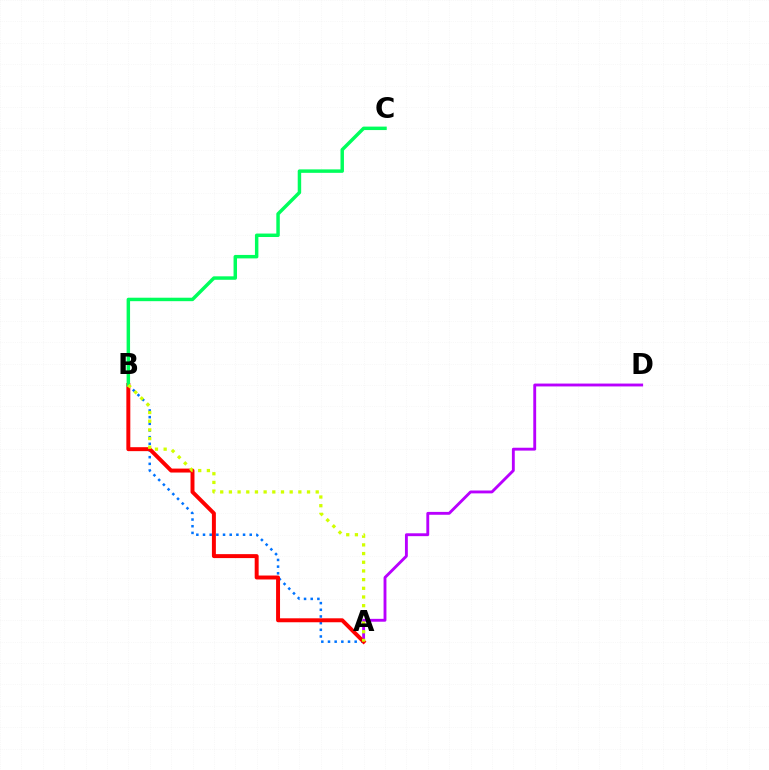{('A', 'B'): [{'color': '#0074ff', 'line_style': 'dotted', 'thickness': 1.81}, {'color': '#ff0000', 'line_style': 'solid', 'thickness': 2.85}, {'color': '#d1ff00', 'line_style': 'dotted', 'thickness': 2.36}], ('A', 'D'): [{'color': '#b900ff', 'line_style': 'solid', 'thickness': 2.07}], ('B', 'C'): [{'color': '#00ff5c', 'line_style': 'solid', 'thickness': 2.49}]}